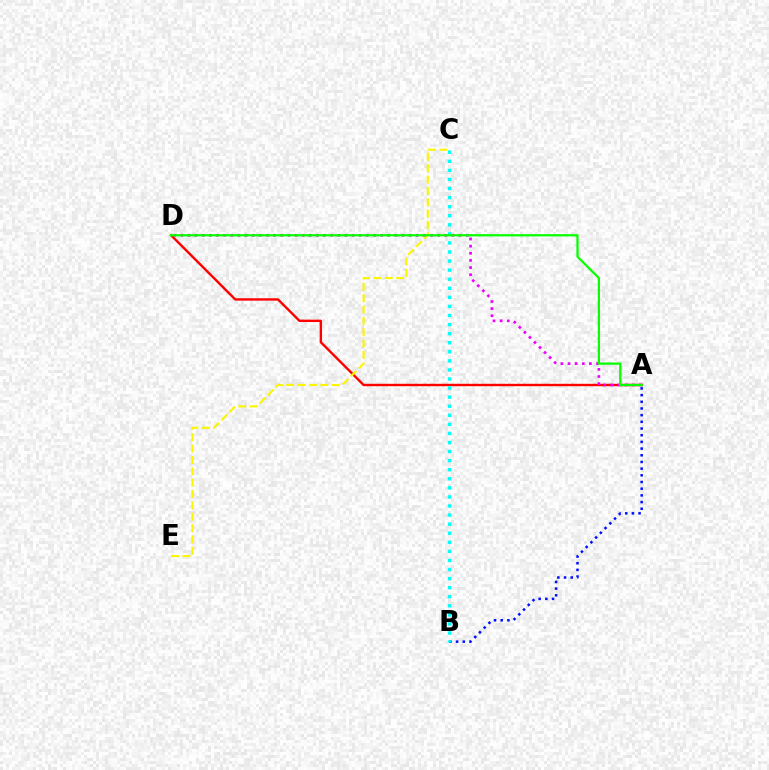{('A', 'B'): [{'color': '#0010ff', 'line_style': 'dotted', 'thickness': 1.82}], ('A', 'D'): [{'color': '#ff0000', 'line_style': 'solid', 'thickness': 1.73}, {'color': '#ee00ff', 'line_style': 'dotted', 'thickness': 1.94}, {'color': '#08ff00', 'line_style': 'solid', 'thickness': 1.63}], ('C', 'E'): [{'color': '#fcf500', 'line_style': 'dashed', 'thickness': 1.54}], ('B', 'C'): [{'color': '#00fff6', 'line_style': 'dotted', 'thickness': 2.46}]}